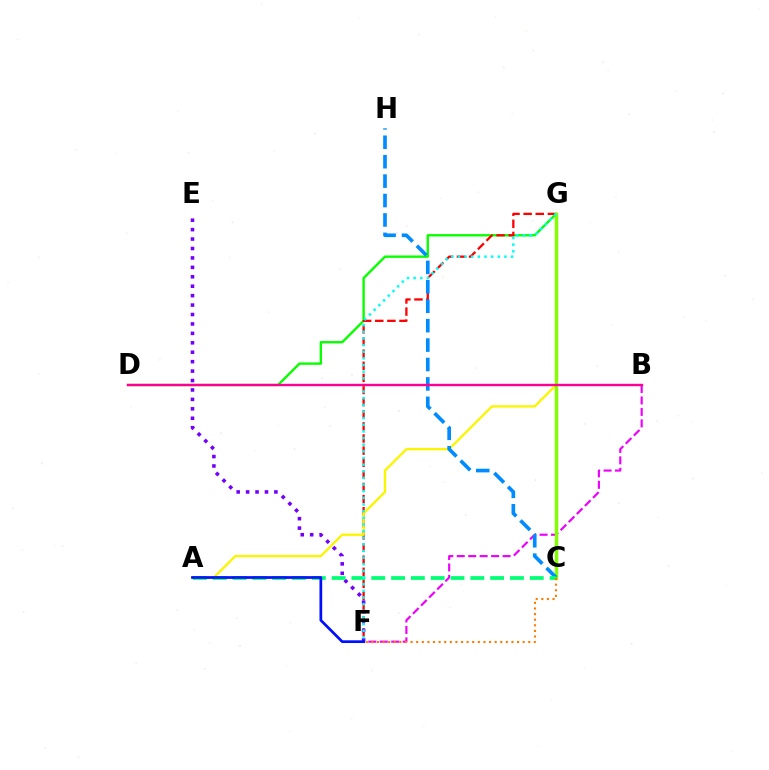{('B', 'F'): [{'color': '#ee00ff', 'line_style': 'dashed', 'thickness': 1.56}], ('D', 'G'): [{'color': '#08ff00', 'line_style': 'solid', 'thickness': 1.71}], ('F', 'G'): [{'color': '#ff0000', 'line_style': 'dashed', 'thickness': 1.65}, {'color': '#00fff6', 'line_style': 'dotted', 'thickness': 1.8}], ('A', 'G'): [{'color': '#fcf500', 'line_style': 'solid', 'thickness': 1.67}], ('C', 'G'): [{'color': '#84ff00', 'line_style': 'solid', 'thickness': 2.46}], ('E', 'F'): [{'color': '#7200ff', 'line_style': 'dotted', 'thickness': 2.56}], ('C', 'H'): [{'color': '#008cff', 'line_style': 'dashed', 'thickness': 2.64}], ('A', 'C'): [{'color': '#00ff74', 'line_style': 'dashed', 'thickness': 2.69}], ('C', 'F'): [{'color': '#ff7c00', 'line_style': 'dotted', 'thickness': 1.52}], ('B', 'D'): [{'color': '#ff0094', 'line_style': 'solid', 'thickness': 1.71}], ('A', 'F'): [{'color': '#0010ff', 'line_style': 'solid', 'thickness': 1.96}]}